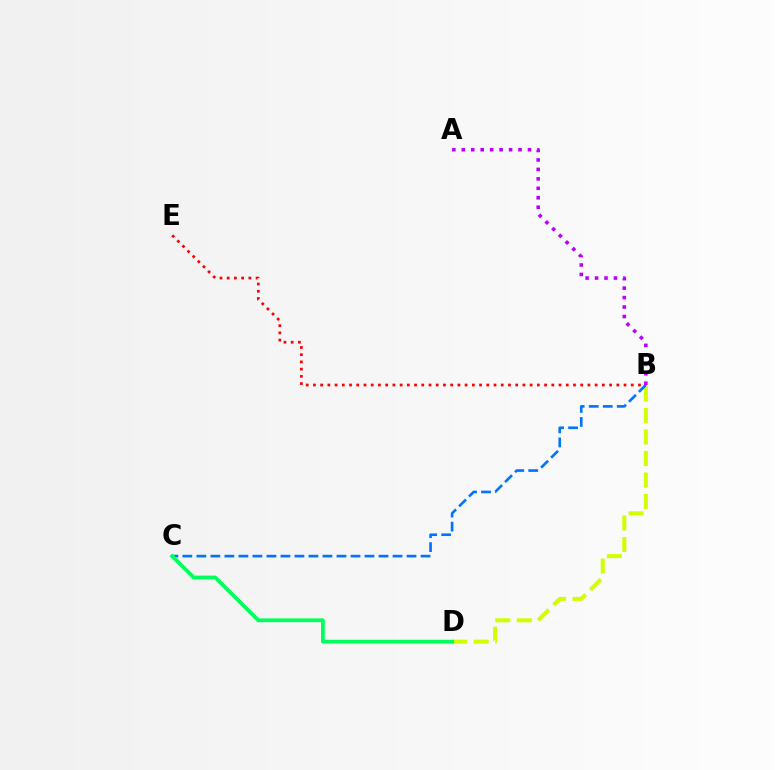{('B', 'D'): [{'color': '#d1ff00', 'line_style': 'dashed', 'thickness': 2.92}], ('B', 'C'): [{'color': '#0074ff', 'line_style': 'dashed', 'thickness': 1.9}], ('B', 'E'): [{'color': '#ff0000', 'line_style': 'dotted', 'thickness': 1.96}], ('A', 'B'): [{'color': '#b900ff', 'line_style': 'dotted', 'thickness': 2.57}], ('C', 'D'): [{'color': '#00ff5c', 'line_style': 'solid', 'thickness': 2.73}]}